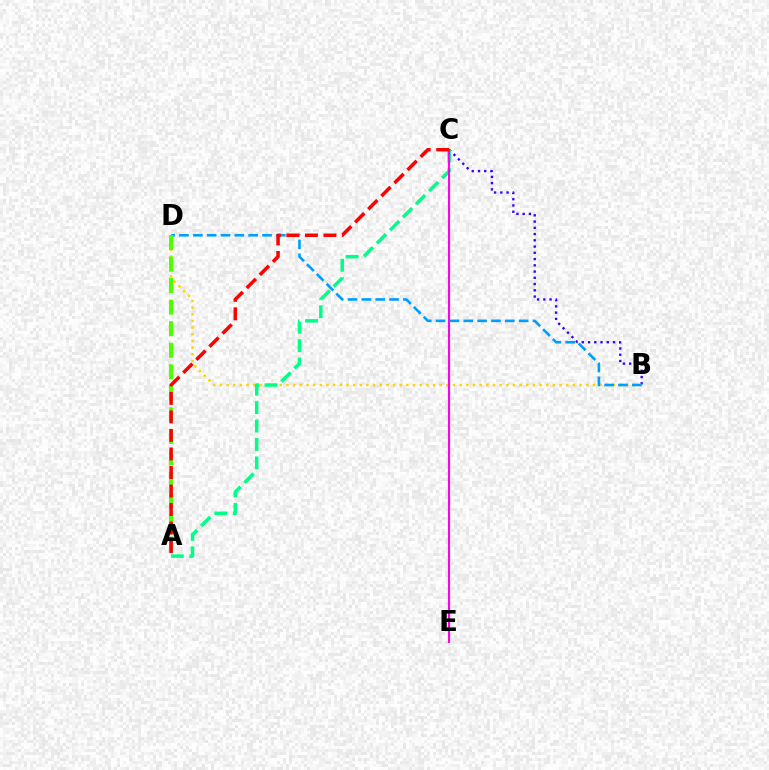{('B', 'C'): [{'color': '#3700ff', 'line_style': 'dotted', 'thickness': 1.7}], ('B', 'D'): [{'color': '#ffd500', 'line_style': 'dotted', 'thickness': 1.81}, {'color': '#009eff', 'line_style': 'dashed', 'thickness': 1.88}], ('A', 'C'): [{'color': '#00ff86', 'line_style': 'dashed', 'thickness': 2.5}, {'color': '#ff0000', 'line_style': 'dashed', 'thickness': 2.52}], ('C', 'E'): [{'color': '#ff00ed', 'line_style': 'solid', 'thickness': 1.53}], ('A', 'D'): [{'color': '#4fff00', 'line_style': 'dashed', 'thickness': 2.93}]}